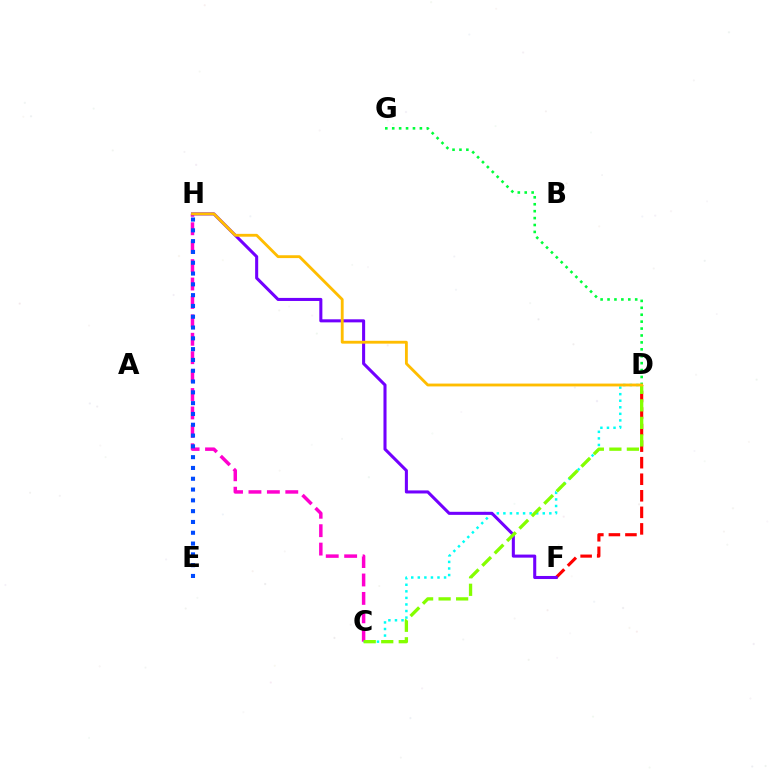{('D', 'G'): [{'color': '#00ff39', 'line_style': 'dotted', 'thickness': 1.88}], ('C', 'H'): [{'color': '#ff00cf', 'line_style': 'dashed', 'thickness': 2.5}], ('D', 'F'): [{'color': '#ff0000', 'line_style': 'dashed', 'thickness': 2.25}], ('C', 'D'): [{'color': '#00fff6', 'line_style': 'dotted', 'thickness': 1.78}, {'color': '#84ff00', 'line_style': 'dashed', 'thickness': 2.38}], ('F', 'H'): [{'color': '#7200ff', 'line_style': 'solid', 'thickness': 2.2}], ('D', 'H'): [{'color': '#ffbd00', 'line_style': 'solid', 'thickness': 2.05}], ('E', 'H'): [{'color': '#004bff', 'line_style': 'dotted', 'thickness': 2.93}]}